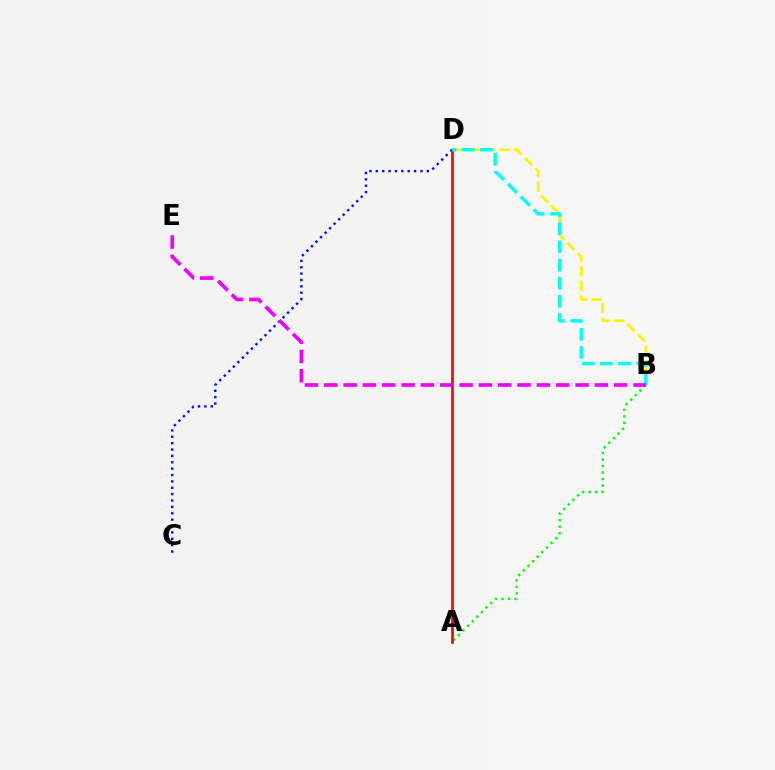{('B', 'D'): [{'color': '#fcf500', 'line_style': 'dashed', 'thickness': 1.99}, {'color': '#00fff6', 'line_style': 'dashed', 'thickness': 2.47}], ('A', 'B'): [{'color': '#08ff00', 'line_style': 'dotted', 'thickness': 1.77}], ('C', 'D'): [{'color': '#0010ff', 'line_style': 'dotted', 'thickness': 1.73}], ('A', 'D'): [{'color': '#ff0000', 'line_style': 'solid', 'thickness': 1.93}], ('B', 'E'): [{'color': '#ee00ff', 'line_style': 'dashed', 'thickness': 2.63}]}